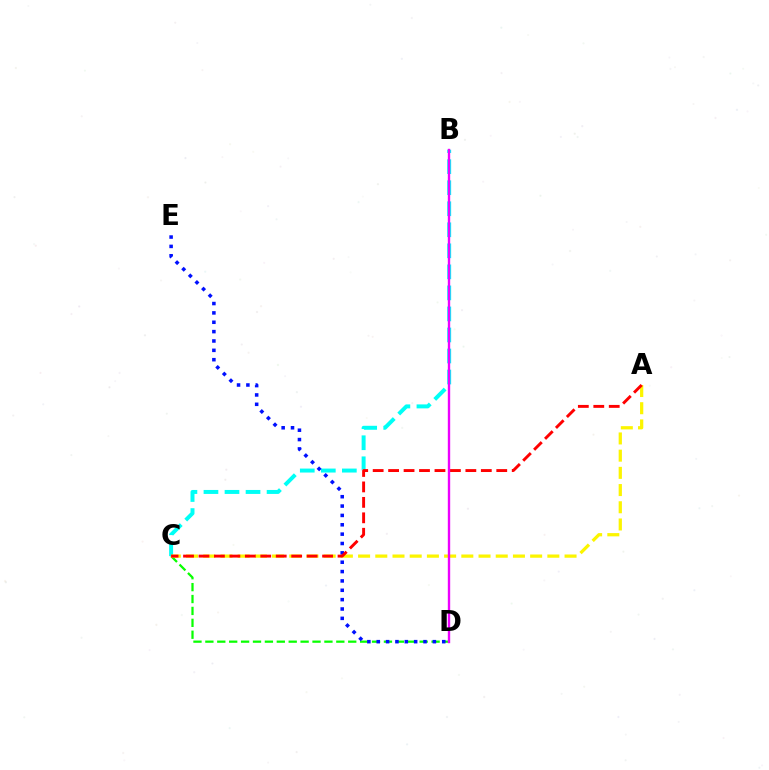{('B', 'C'): [{'color': '#00fff6', 'line_style': 'dashed', 'thickness': 2.86}], ('C', 'D'): [{'color': '#08ff00', 'line_style': 'dashed', 'thickness': 1.62}], ('A', 'C'): [{'color': '#fcf500', 'line_style': 'dashed', 'thickness': 2.34}, {'color': '#ff0000', 'line_style': 'dashed', 'thickness': 2.1}], ('D', 'E'): [{'color': '#0010ff', 'line_style': 'dotted', 'thickness': 2.54}], ('B', 'D'): [{'color': '#ee00ff', 'line_style': 'solid', 'thickness': 1.71}]}